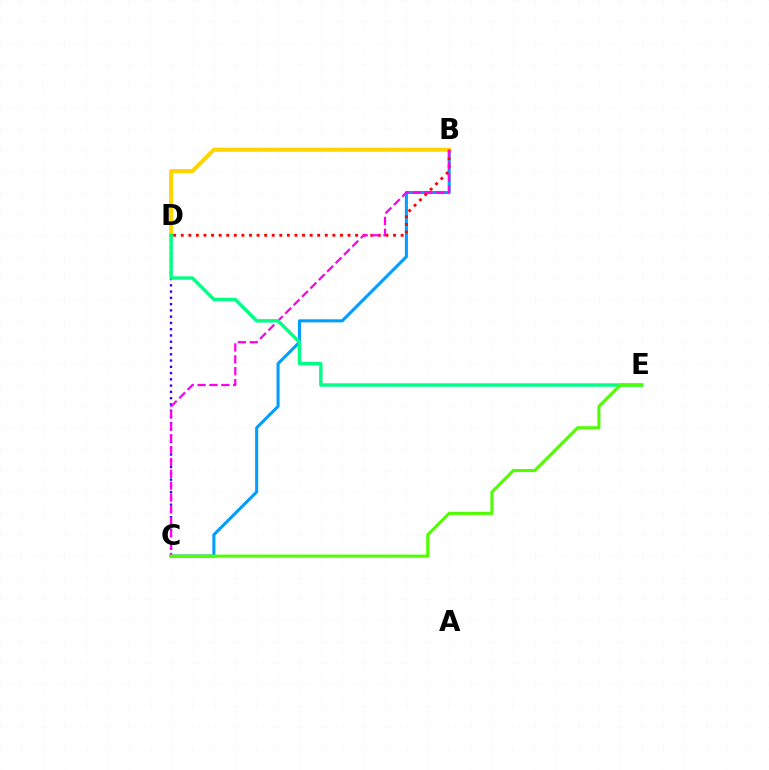{('B', 'C'): [{'color': '#009eff', 'line_style': 'solid', 'thickness': 2.21}, {'color': '#ff00ed', 'line_style': 'dashed', 'thickness': 1.61}], ('B', 'D'): [{'color': '#ffd500', 'line_style': 'solid', 'thickness': 2.96}, {'color': '#ff0000', 'line_style': 'dotted', 'thickness': 2.06}], ('C', 'D'): [{'color': '#3700ff', 'line_style': 'dotted', 'thickness': 1.7}], ('D', 'E'): [{'color': '#00ff86', 'line_style': 'solid', 'thickness': 2.45}], ('C', 'E'): [{'color': '#4fff00', 'line_style': 'solid', 'thickness': 2.22}]}